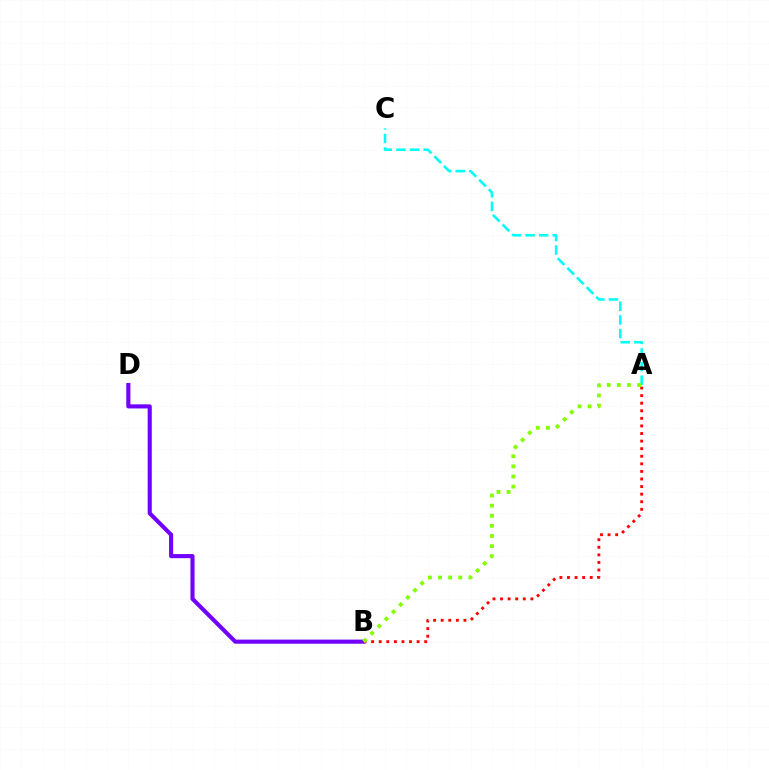{('B', 'D'): [{'color': '#7200ff', 'line_style': 'solid', 'thickness': 2.95}], ('A', 'C'): [{'color': '#00fff6', 'line_style': 'dashed', 'thickness': 1.85}], ('A', 'B'): [{'color': '#ff0000', 'line_style': 'dotted', 'thickness': 2.06}, {'color': '#84ff00', 'line_style': 'dotted', 'thickness': 2.75}]}